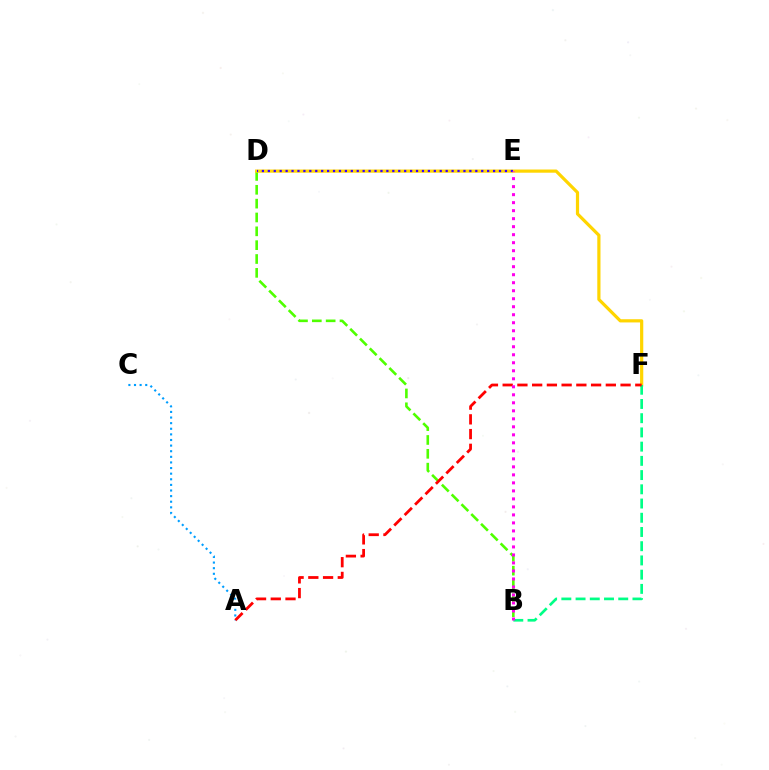{('B', 'D'): [{'color': '#4fff00', 'line_style': 'dashed', 'thickness': 1.88}], ('D', 'F'): [{'color': '#ffd500', 'line_style': 'solid', 'thickness': 2.3}], ('B', 'F'): [{'color': '#00ff86', 'line_style': 'dashed', 'thickness': 1.93}], ('D', 'E'): [{'color': '#3700ff', 'line_style': 'dotted', 'thickness': 1.61}], ('A', 'F'): [{'color': '#ff0000', 'line_style': 'dashed', 'thickness': 2.0}], ('B', 'E'): [{'color': '#ff00ed', 'line_style': 'dotted', 'thickness': 2.18}], ('A', 'C'): [{'color': '#009eff', 'line_style': 'dotted', 'thickness': 1.52}]}